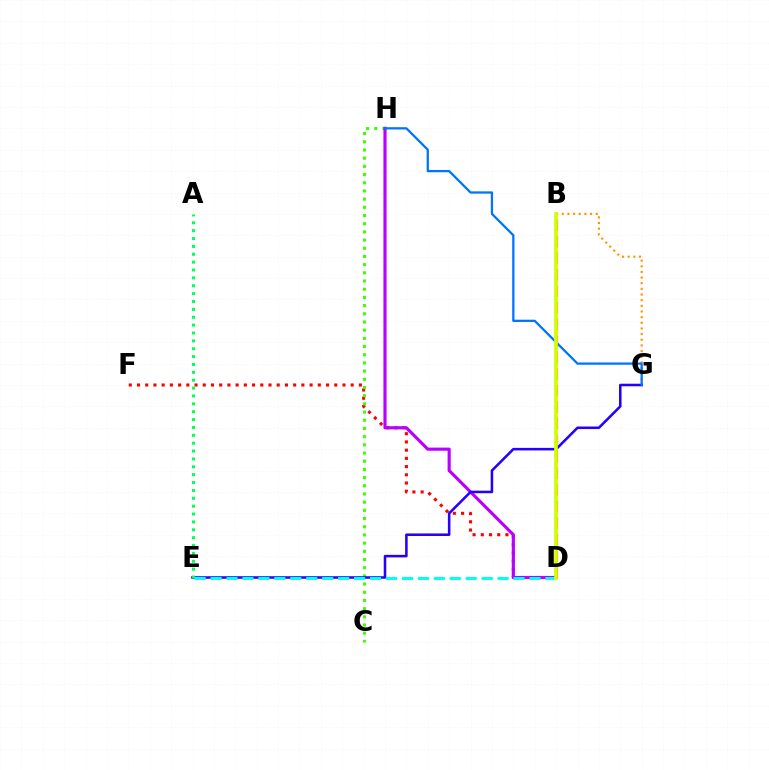{('D', 'F'): [{'color': '#ff0000', 'line_style': 'dotted', 'thickness': 2.23}], ('C', 'H'): [{'color': '#3dff00', 'line_style': 'dotted', 'thickness': 2.23}], ('D', 'H'): [{'color': '#b900ff', 'line_style': 'solid', 'thickness': 2.26}], ('B', 'G'): [{'color': '#ff9400', 'line_style': 'dotted', 'thickness': 1.54}], ('E', 'G'): [{'color': '#2500ff', 'line_style': 'solid', 'thickness': 1.84}], ('A', 'E'): [{'color': '#00ff5c', 'line_style': 'dotted', 'thickness': 2.14}], ('D', 'E'): [{'color': '#00fff6', 'line_style': 'dashed', 'thickness': 2.17}], ('G', 'H'): [{'color': '#0074ff', 'line_style': 'solid', 'thickness': 1.64}], ('B', 'D'): [{'color': '#ff00ac', 'line_style': 'dashed', 'thickness': 2.25}, {'color': '#d1ff00', 'line_style': 'solid', 'thickness': 2.68}]}